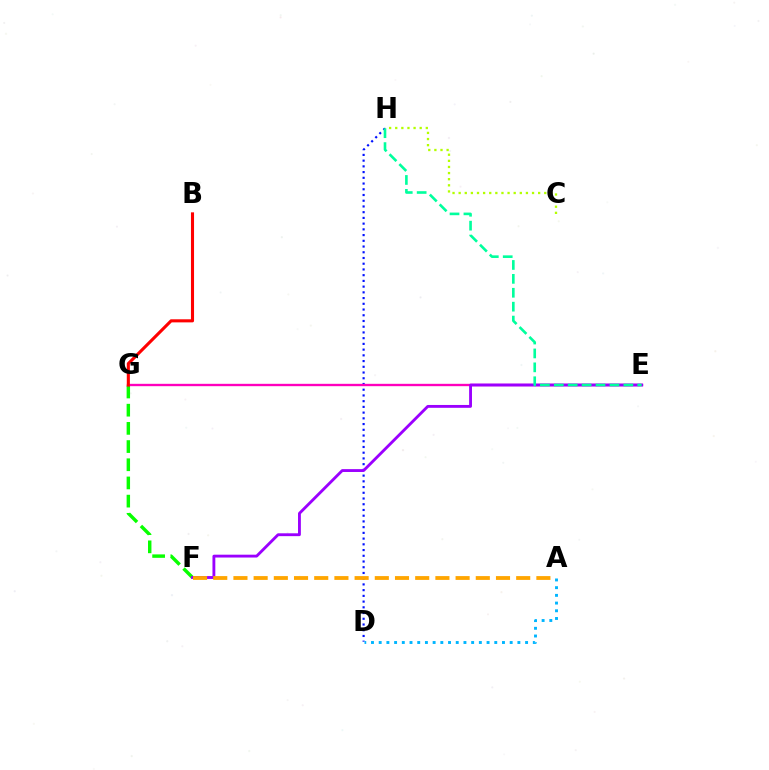{('F', 'G'): [{'color': '#08ff00', 'line_style': 'dashed', 'thickness': 2.47}], ('D', 'H'): [{'color': '#0010ff', 'line_style': 'dotted', 'thickness': 1.56}], ('E', 'G'): [{'color': '#ff00bd', 'line_style': 'solid', 'thickness': 1.7}], ('E', 'F'): [{'color': '#9b00ff', 'line_style': 'solid', 'thickness': 2.05}], ('C', 'H'): [{'color': '#b3ff00', 'line_style': 'dotted', 'thickness': 1.66}], ('B', 'G'): [{'color': '#ff0000', 'line_style': 'solid', 'thickness': 2.22}], ('E', 'H'): [{'color': '#00ff9d', 'line_style': 'dashed', 'thickness': 1.89}], ('A', 'D'): [{'color': '#00b5ff', 'line_style': 'dotted', 'thickness': 2.09}], ('A', 'F'): [{'color': '#ffa500', 'line_style': 'dashed', 'thickness': 2.74}]}